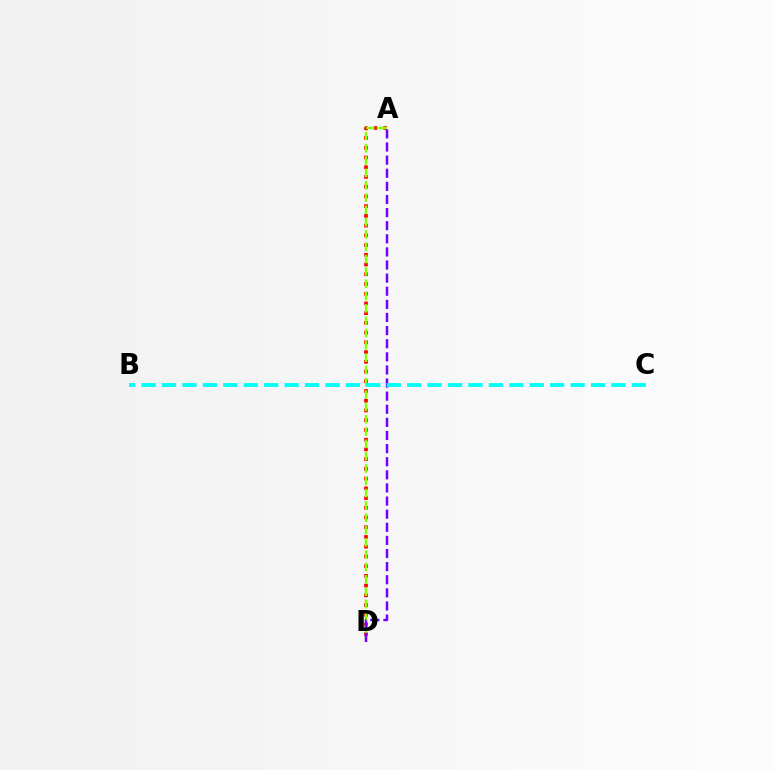{('A', 'D'): [{'color': '#ff0000', 'line_style': 'dotted', 'thickness': 2.64}, {'color': '#84ff00', 'line_style': 'dashed', 'thickness': 1.67}, {'color': '#7200ff', 'line_style': 'dashed', 'thickness': 1.78}], ('B', 'C'): [{'color': '#00fff6', 'line_style': 'dashed', 'thickness': 2.77}]}